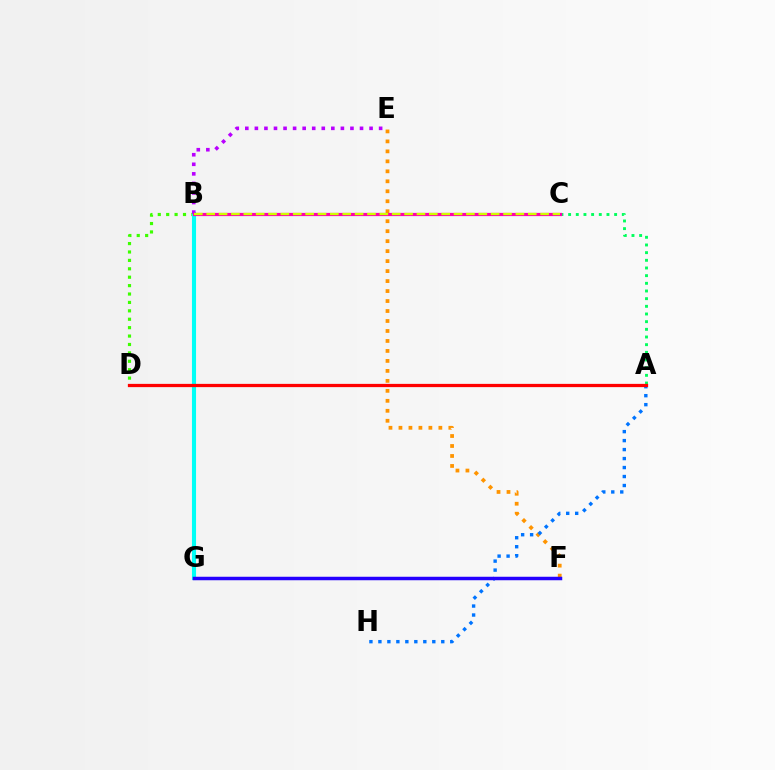{('B', 'D'): [{'color': '#3dff00', 'line_style': 'dotted', 'thickness': 2.28}], ('E', 'F'): [{'color': '#ff9400', 'line_style': 'dotted', 'thickness': 2.71}], ('B', 'G'): [{'color': '#00fff6', 'line_style': 'solid', 'thickness': 2.94}], ('A', 'H'): [{'color': '#0074ff', 'line_style': 'dotted', 'thickness': 2.44}], ('F', 'G'): [{'color': '#2500ff', 'line_style': 'solid', 'thickness': 2.51}], ('A', 'C'): [{'color': '#00ff5c', 'line_style': 'dotted', 'thickness': 2.08}], ('B', 'E'): [{'color': '#b900ff', 'line_style': 'dotted', 'thickness': 2.6}], ('A', 'D'): [{'color': '#ff0000', 'line_style': 'solid', 'thickness': 2.34}], ('B', 'C'): [{'color': '#ff00ac', 'line_style': 'solid', 'thickness': 2.31}, {'color': '#d1ff00', 'line_style': 'dashed', 'thickness': 1.68}]}